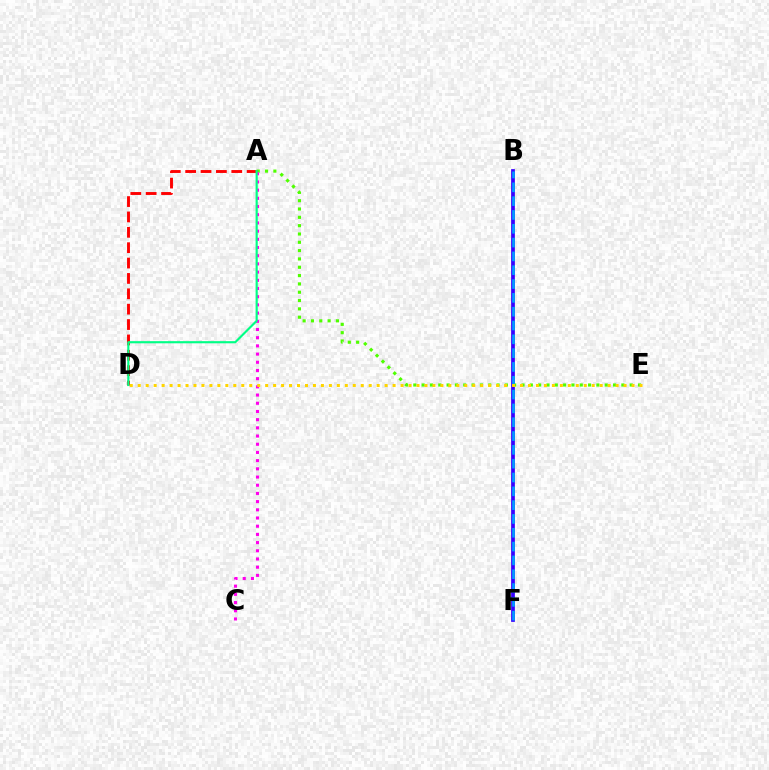{('B', 'F'): [{'color': '#3700ff', 'line_style': 'solid', 'thickness': 2.68}, {'color': '#009eff', 'line_style': 'dashed', 'thickness': 1.88}], ('A', 'E'): [{'color': '#4fff00', 'line_style': 'dotted', 'thickness': 2.26}], ('A', 'D'): [{'color': '#ff0000', 'line_style': 'dashed', 'thickness': 2.09}, {'color': '#00ff86', 'line_style': 'solid', 'thickness': 1.55}], ('A', 'C'): [{'color': '#ff00ed', 'line_style': 'dotted', 'thickness': 2.23}], ('D', 'E'): [{'color': '#ffd500', 'line_style': 'dotted', 'thickness': 2.16}]}